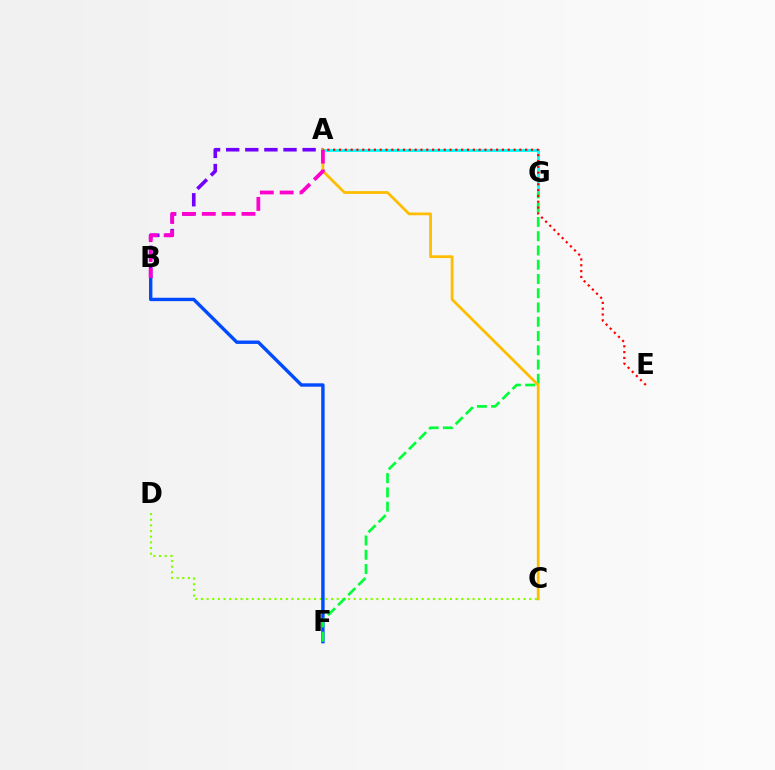{('A', 'B'): [{'color': '#7200ff', 'line_style': 'dashed', 'thickness': 2.6}, {'color': '#ff00cf', 'line_style': 'dashed', 'thickness': 2.7}], ('C', 'D'): [{'color': '#84ff00', 'line_style': 'dotted', 'thickness': 1.54}], ('A', 'G'): [{'color': '#00fff6', 'line_style': 'solid', 'thickness': 2.08}], ('B', 'F'): [{'color': '#004bff', 'line_style': 'solid', 'thickness': 2.44}], ('F', 'G'): [{'color': '#00ff39', 'line_style': 'dashed', 'thickness': 1.94}], ('A', 'C'): [{'color': '#ffbd00', 'line_style': 'solid', 'thickness': 1.98}], ('A', 'E'): [{'color': '#ff0000', 'line_style': 'dotted', 'thickness': 1.58}]}